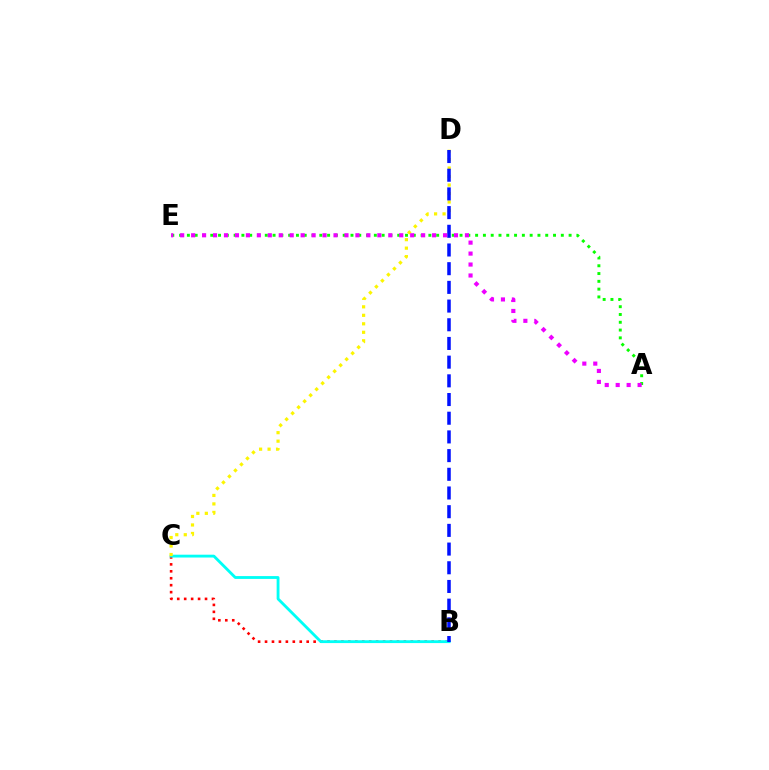{('B', 'C'): [{'color': '#ff0000', 'line_style': 'dotted', 'thickness': 1.89}, {'color': '#00fff6', 'line_style': 'solid', 'thickness': 2.04}], ('C', 'D'): [{'color': '#fcf500', 'line_style': 'dotted', 'thickness': 2.31}], ('B', 'D'): [{'color': '#0010ff', 'line_style': 'dashed', 'thickness': 2.54}], ('A', 'E'): [{'color': '#08ff00', 'line_style': 'dotted', 'thickness': 2.12}, {'color': '#ee00ff', 'line_style': 'dotted', 'thickness': 2.98}]}